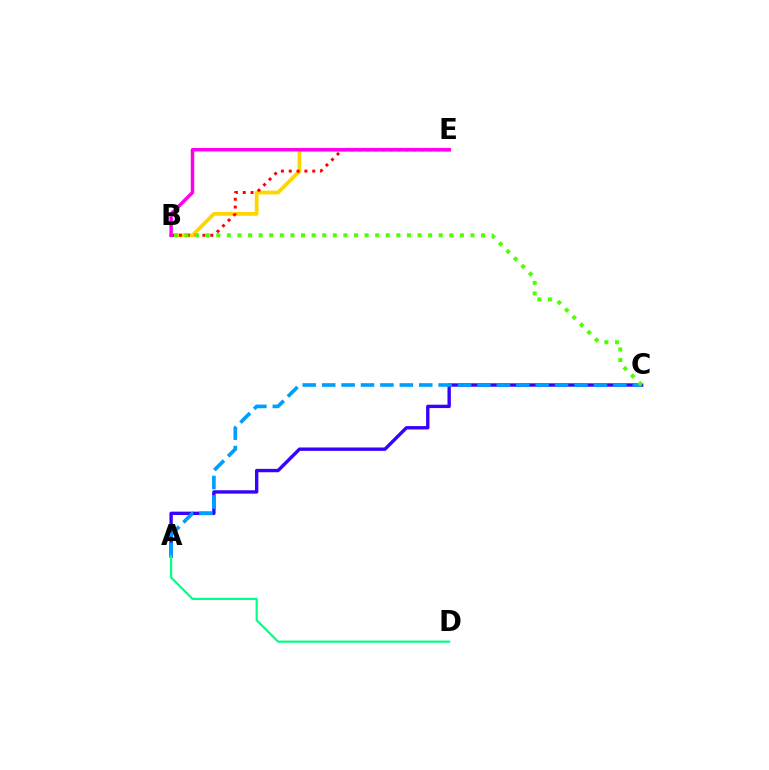{('B', 'E'): [{'color': '#ffd500', 'line_style': 'solid', 'thickness': 2.72}, {'color': '#ff0000', 'line_style': 'dotted', 'thickness': 2.13}, {'color': '#ff00ed', 'line_style': 'solid', 'thickness': 2.48}], ('A', 'C'): [{'color': '#3700ff', 'line_style': 'solid', 'thickness': 2.43}, {'color': '#009eff', 'line_style': 'dashed', 'thickness': 2.64}], ('A', 'D'): [{'color': '#00ff86', 'line_style': 'solid', 'thickness': 1.57}], ('B', 'C'): [{'color': '#4fff00', 'line_style': 'dotted', 'thickness': 2.88}]}